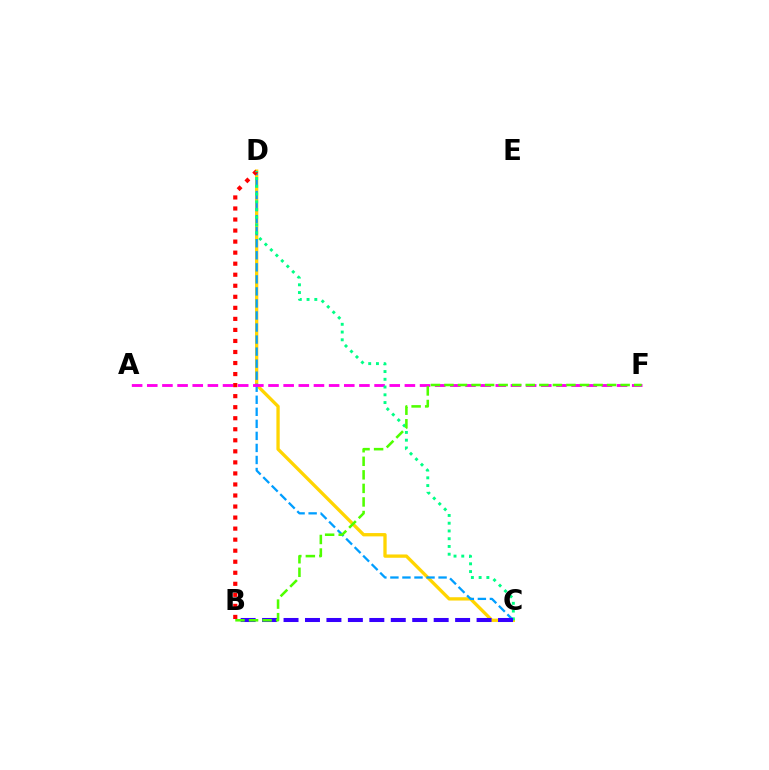{('C', 'D'): [{'color': '#ffd500', 'line_style': 'solid', 'thickness': 2.38}, {'color': '#009eff', 'line_style': 'dashed', 'thickness': 1.64}, {'color': '#00ff86', 'line_style': 'dotted', 'thickness': 2.11}], ('A', 'F'): [{'color': '#ff00ed', 'line_style': 'dashed', 'thickness': 2.06}], ('B', 'D'): [{'color': '#ff0000', 'line_style': 'dotted', 'thickness': 3.0}], ('B', 'C'): [{'color': '#3700ff', 'line_style': 'dashed', 'thickness': 2.91}], ('B', 'F'): [{'color': '#4fff00', 'line_style': 'dashed', 'thickness': 1.84}]}